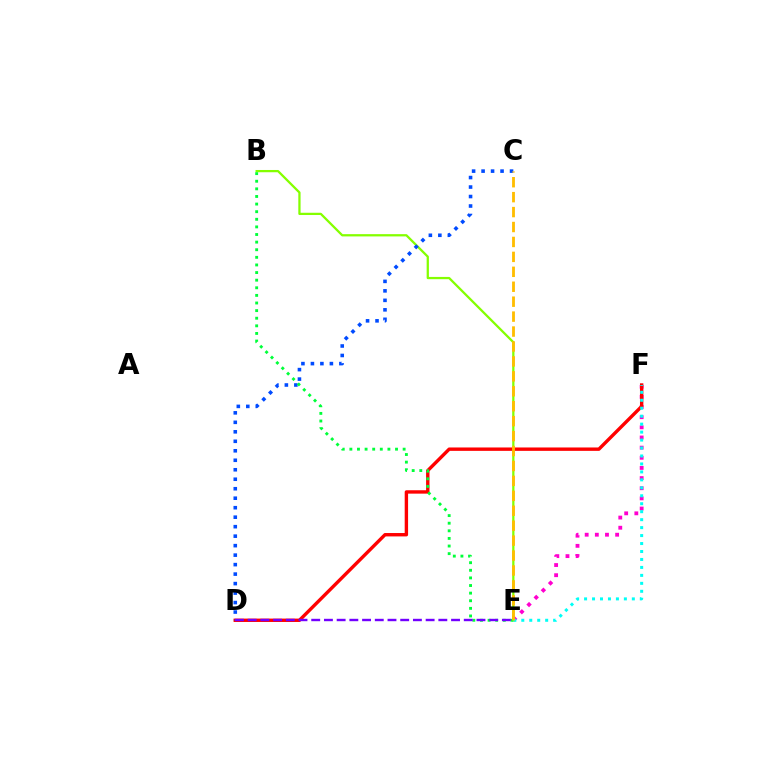{('E', 'F'): [{'color': '#ff00cf', 'line_style': 'dotted', 'thickness': 2.76}, {'color': '#00fff6', 'line_style': 'dotted', 'thickness': 2.16}], ('B', 'E'): [{'color': '#84ff00', 'line_style': 'solid', 'thickness': 1.63}, {'color': '#00ff39', 'line_style': 'dotted', 'thickness': 2.07}], ('D', 'F'): [{'color': '#ff0000', 'line_style': 'solid', 'thickness': 2.44}], ('C', 'D'): [{'color': '#004bff', 'line_style': 'dotted', 'thickness': 2.58}], ('C', 'E'): [{'color': '#ffbd00', 'line_style': 'dashed', 'thickness': 2.03}], ('D', 'E'): [{'color': '#7200ff', 'line_style': 'dashed', 'thickness': 1.73}]}